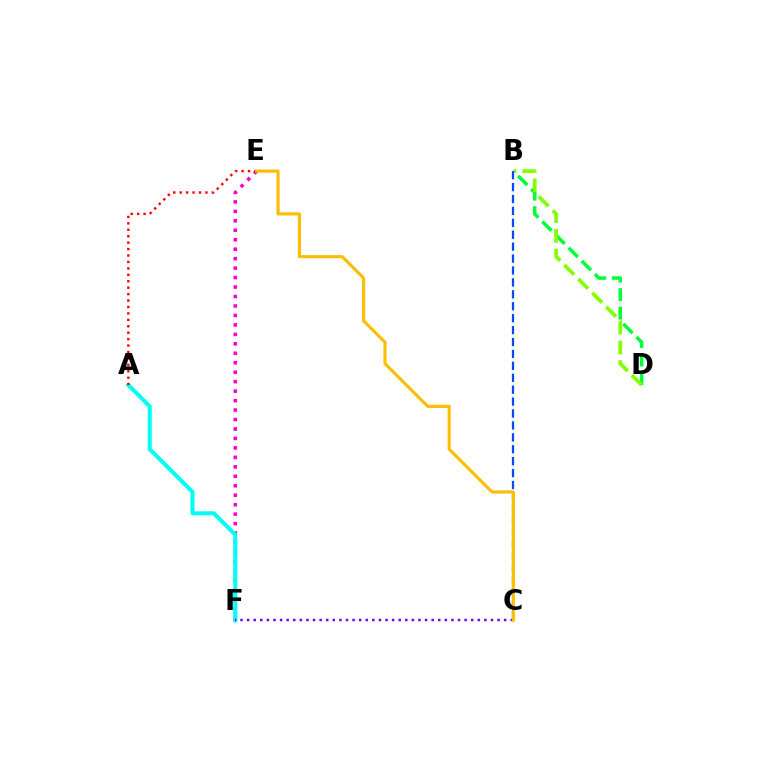{('E', 'F'): [{'color': '#ff00cf', 'line_style': 'dotted', 'thickness': 2.57}], ('A', 'F'): [{'color': '#00fff6', 'line_style': 'solid', 'thickness': 2.91}], ('B', 'D'): [{'color': '#00ff39', 'line_style': 'dashed', 'thickness': 2.52}, {'color': '#84ff00', 'line_style': 'dashed', 'thickness': 2.68}], ('C', 'F'): [{'color': '#7200ff', 'line_style': 'dotted', 'thickness': 1.79}], ('A', 'E'): [{'color': '#ff0000', 'line_style': 'dotted', 'thickness': 1.75}], ('B', 'C'): [{'color': '#004bff', 'line_style': 'dashed', 'thickness': 1.62}], ('C', 'E'): [{'color': '#ffbd00', 'line_style': 'solid', 'thickness': 2.25}]}